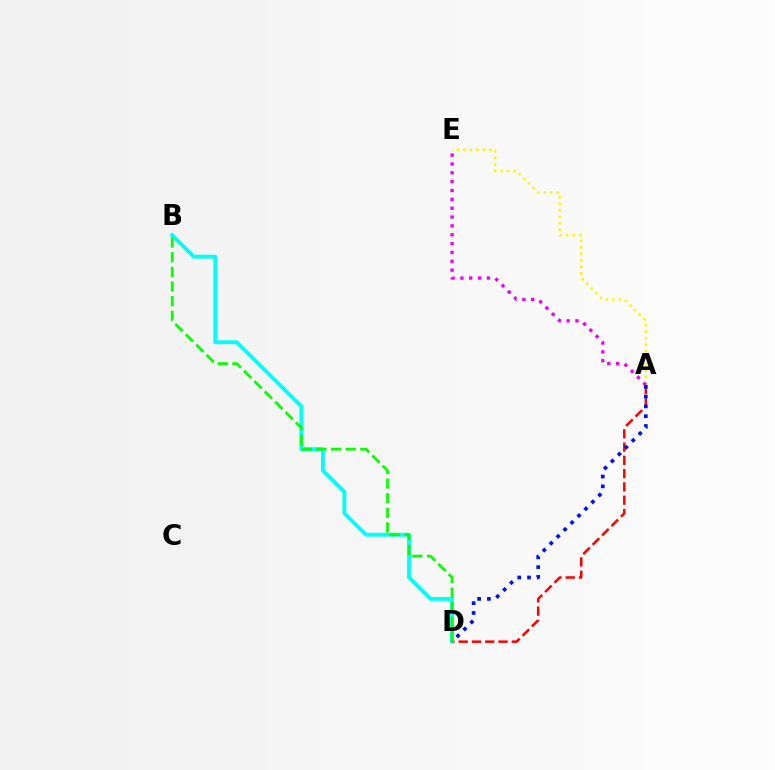{('A', 'D'): [{'color': '#ff0000', 'line_style': 'dashed', 'thickness': 1.8}, {'color': '#0010ff', 'line_style': 'dotted', 'thickness': 2.66}], ('A', 'E'): [{'color': '#fcf500', 'line_style': 'dotted', 'thickness': 1.77}, {'color': '#ee00ff', 'line_style': 'dotted', 'thickness': 2.4}], ('B', 'D'): [{'color': '#00fff6', 'line_style': 'solid', 'thickness': 2.79}, {'color': '#08ff00', 'line_style': 'dashed', 'thickness': 1.99}]}